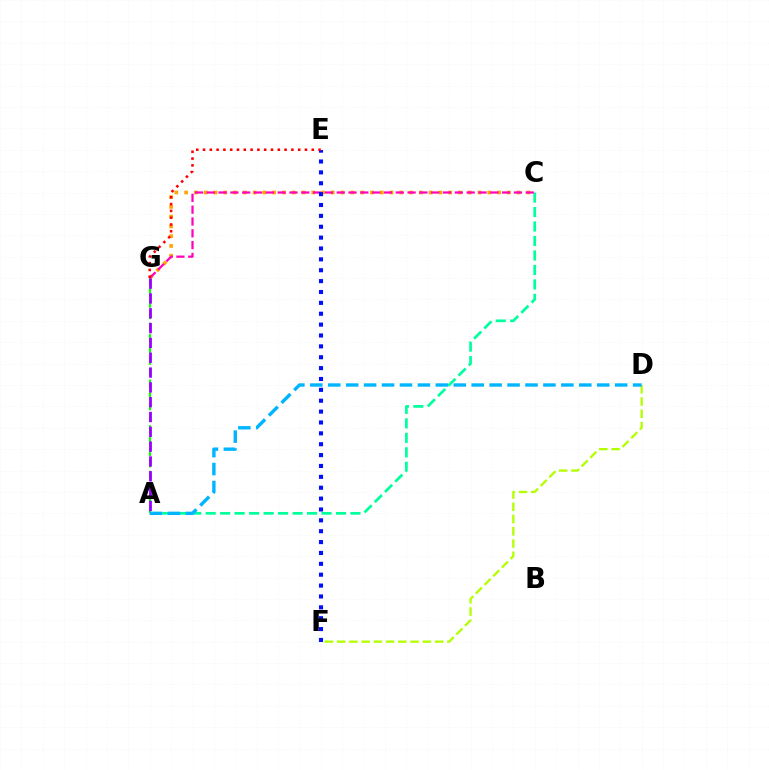{('A', 'C'): [{'color': '#00ff9d', 'line_style': 'dashed', 'thickness': 1.97}], ('A', 'G'): [{'color': '#08ff00', 'line_style': 'dashed', 'thickness': 1.55}, {'color': '#9b00ff', 'line_style': 'dashed', 'thickness': 2.01}], ('D', 'F'): [{'color': '#b3ff00', 'line_style': 'dashed', 'thickness': 1.66}], ('C', 'G'): [{'color': '#ffa500', 'line_style': 'dotted', 'thickness': 2.66}, {'color': '#ff00bd', 'line_style': 'dashed', 'thickness': 1.6}], ('A', 'D'): [{'color': '#00b5ff', 'line_style': 'dashed', 'thickness': 2.44}], ('E', 'F'): [{'color': '#0010ff', 'line_style': 'dotted', 'thickness': 2.95}], ('E', 'G'): [{'color': '#ff0000', 'line_style': 'dotted', 'thickness': 1.85}]}